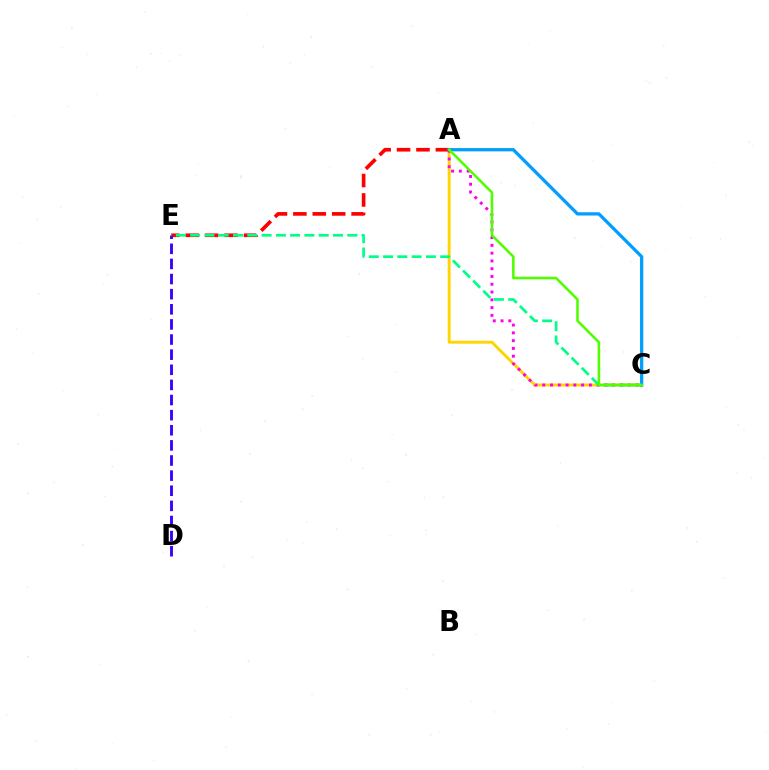{('A', 'C'): [{'color': '#ffd500', 'line_style': 'solid', 'thickness': 2.09}, {'color': '#ff00ed', 'line_style': 'dotted', 'thickness': 2.11}, {'color': '#009eff', 'line_style': 'solid', 'thickness': 2.34}, {'color': '#4fff00', 'line_style': 'solid', 'thickness': 1.84}], ('A', 'E'): [{'color': '#ff0000', 'line_style': 'dashed', 'thickness': 2.64}], ('D', 'E'): [{'color': '#3700ff', 'line_style': 'dashed', 'thickness': 2.05}], ('C', 'E'): [{'color': '#00ff86', 'line_style': 'dashed', 'thickness': 1.94}]}